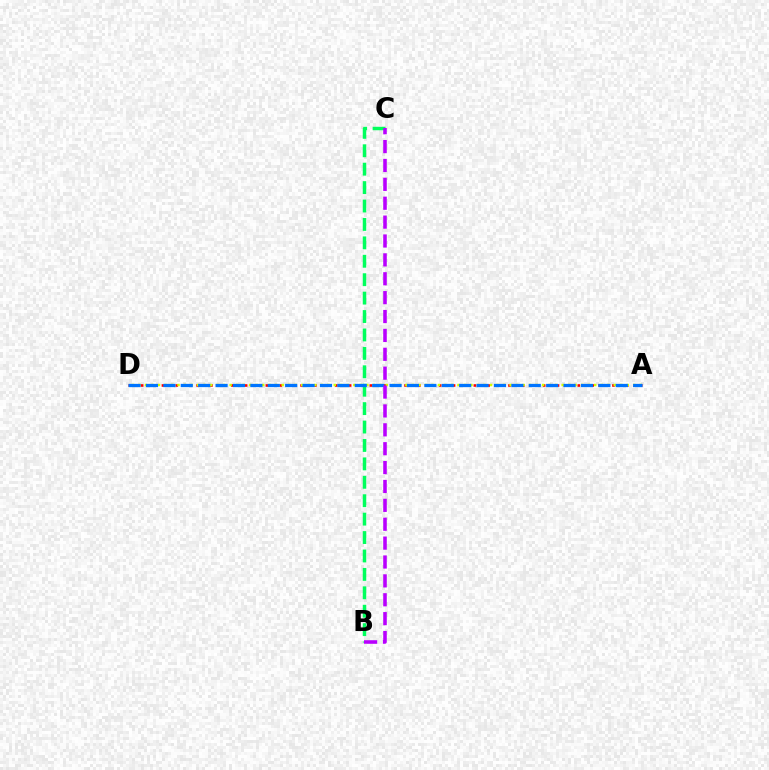{('A', 'D'): [{'color': '#ff0000', 'line_style': 'dotted', 'thickness': 1.88}, {'color': '#d1ff00', 'line_style': 'dotted', 'thickness': 1.77}, {'color': '#0074ff', 'line_style': 'dashed', 'thickness': 2.36}], ('B', 'C'): [{'color': '#00ff5c', 'line_style': 'dashed', 'thickness': 2.5}, {'color': '#b900ff', 'line_style': 'dashed', 'thickness': 2.57}]}